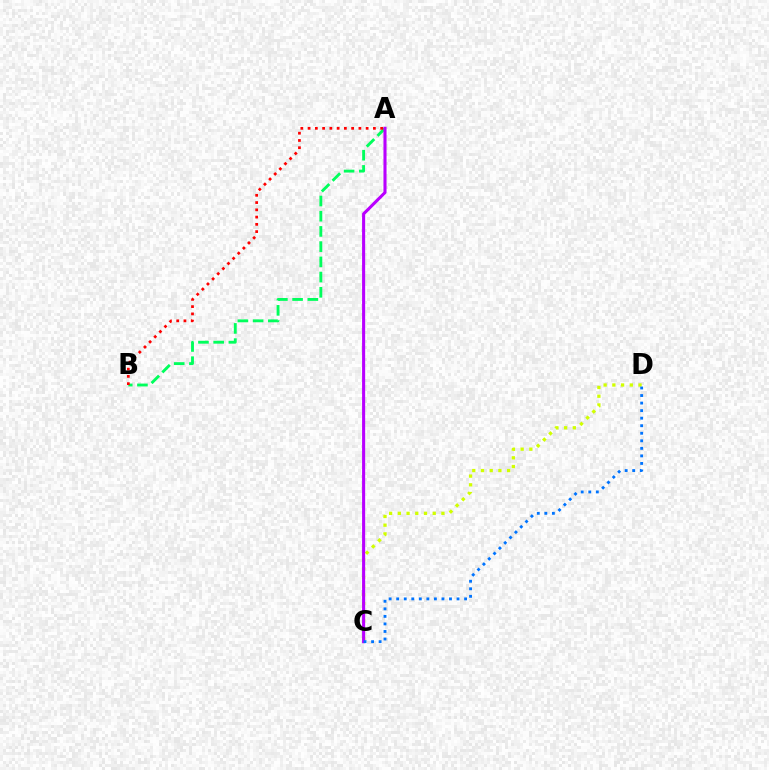{('A', 'B'): [{'color': '#00ff5c', 'line_style': 'dashed', 'thickness': 2.07}, {'color': '#ff0000', 'line_style': 'dotted', 'thickness': 1.97}], ('C', 'D'): [{'color': '#d1ff00', 'line_style': 'dotted', 'thickness': 2.37}, {'color': '#0074ff', 'line_style': 'dotted', 'thickness': 2.05}], ('A', 'C'): [{'color': '#b900ff', 'line_style': 'solid', 'thickness': 2.21}]}